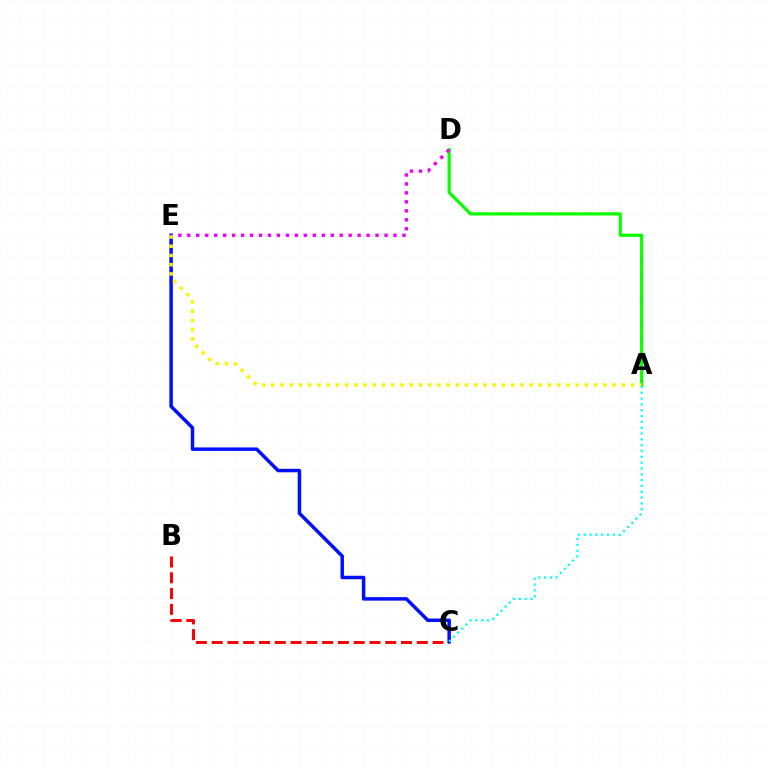{('A', 'D'): [{'color': '#08ff00', 'line_style': 'solid', 'thickness': 2.29}], ('B', 'C'): [{'color': '#ff0000', 'line_style': 'dashed', 'thickness': 2.14}], ('C', 'E'): [{'color': '#0010ff', 'line_style': 'solid', 'thickness': 2.51}], ('D', 'E'): [{'color': '#ee00ff', 'line_style': 'dotted', 'thickness': 2.44}], ('A', 'E'): [{'color': '#fcf500', 'line_style': 'dotted', 'thickness': 2.51}], ('A', 'C'): [{'color': '#00fff6', 'line_style': 'dotted', 'thickness': 1.58}]}